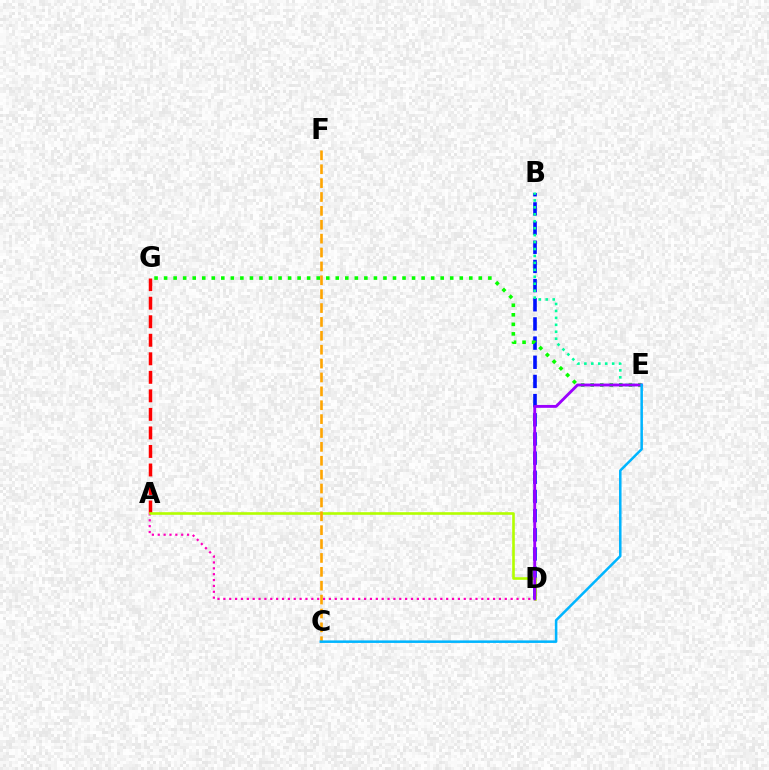{('A', 'G'): [{'color': '#ff0000', 'line_style': 'dashed', 'thickness': 2.52}], ('B', 'D'): [{'color': '#0010ff', 'line_style': 'dashed', 'thickness': 2.6}], ('B', 'E'): [{'color': '#00ff9d', 'line_style': 'dotted', 'thickness': 1.89}], ('A', 'D'): [{'color': '#ff00bd', 'line_style': 'dotted', 'thickness': 1.59}, {'color': '#b3ff00', 'line_style': 'solid', 'thickness': 1.88}], ('C', 'F'): [{'color': '#ffa500', 'line_style': 'dashed', 'thickness': 1.89}], ('E', 'G'): [{'color': '#08ff00', 'line_style': 'dotted', 'thickness': 2.59}], ('D', 'E'): [{'color': '#9b00ff', 'line_style': 'solid', 'thickness': 2.07}], ('C', 'E'): [{'color': '#00b5ff', 'line_style': 'solid', 'thickness': 1.82}]}